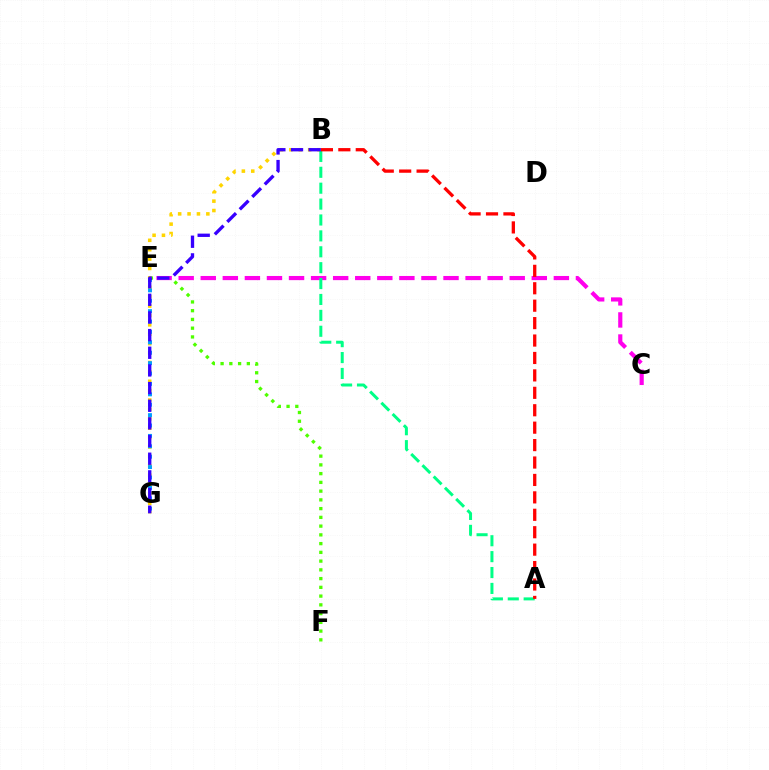{('E', 'F'): [{'color': '#4fff00', 'line_style': 'dotted', 'thickness': 2.38}], ('B', 'G'): [{'color': '#ffd500', 'line_style': 'dotted', 'thickness': 2.55}, {'color': '#3700ff', 'line_style': 'dashed', 'thickness': 2.4}], ('C', 'E'): [{'color': '#ff00ed', 'line_style': 'dashed', 'thickness': 3.0}], ('A', 'B'): [{'color': '#00ff86', 'line_style': 'dashed', 'thickness': 2.16}, {'color': '#ff0000', 'line_style': 'dashed', 'thickness': 2.37}], ('E', 'G'): [{'color': '#009eff', 'line_style': 'dotted', 'thickness': 2.82}]}